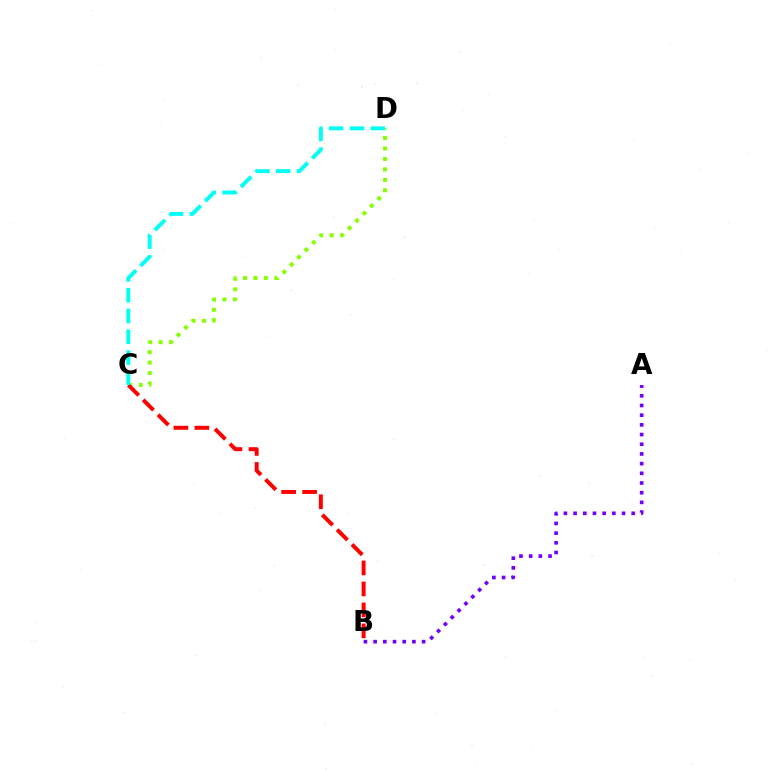{('C', 'D'): [{'color': '#84ff00', 'line_style': 'dotted', 'thickness': 2.84}, {'color': '#00fff6', 'line_style': 'dashed', 'thickness': 2.83}], ('B', 'C'): [{'color': '#ff0000', 'line_style': 'dashed', 'thickness': 2.85}], ('A', 'B'): [{'color': '#7200ff', 'line_style': 'dotted', 'thickness': 2.63}]}